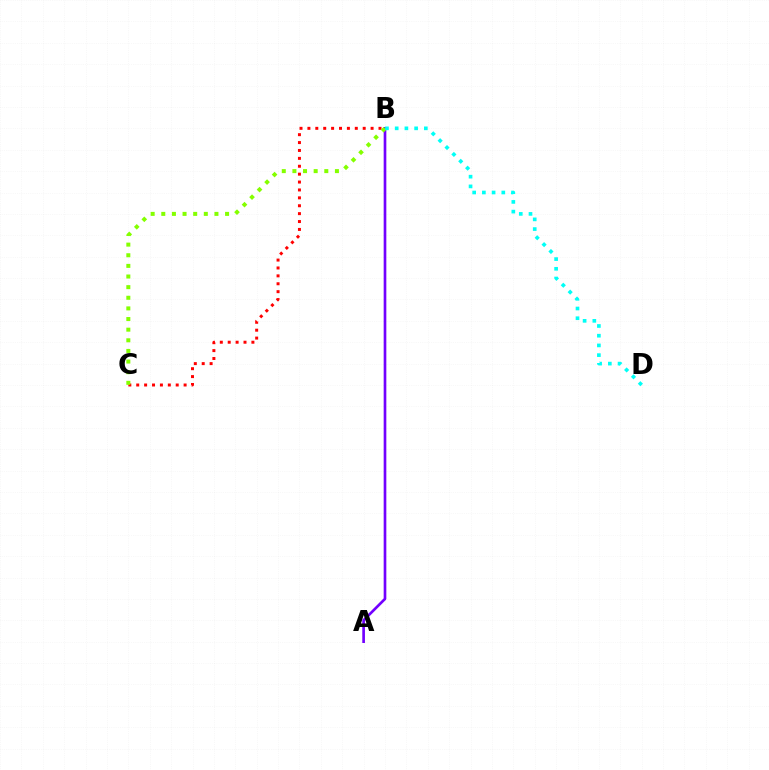{('A', 'B'): [{'color': '#7200ff', 'line_style': 'solid', 'thickness': 1.92}], ('B', 'C'): [{'color': '#ff0000', 'line_style': 'dotted', 'thickness': 2.15}, {'color': '#84ff00', 'line_style': 'dotted', 'thickness': 2.89}], ('B', 'D'): [{'color': '#00fff6', 'line_style': 'dotted', 'thickness': 2.64}]}